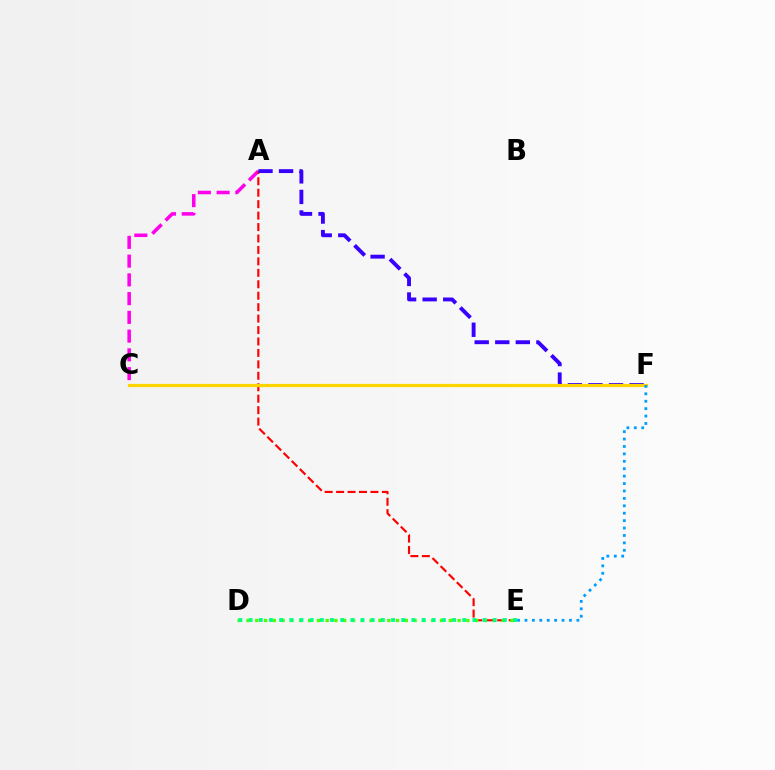{('A', 'C'): [{'color': '#ff00ed', 'line_style': 'dashed', 'thickness': 2.55}], ('A', 'E'): [{'color': '#ff0000', 'line_style': 'dashed', 'thickness': 1.55}], ('A', 'F'): [{'color': '#3700ff', 'line_style': 'dashed', 'thickness': 2.79}], ('D', 'E'): [{'color': '#4fff00', 'line_style': 'dotted', 'thickness': 2.39}, {'color': '#00ff86', 'line_style': 'dotted', 'thickness': 2.76}], ('C', 'F'): [{'color': '#ffd500', 'line_style': 'solid', 'thickness': 2.32}], ('E', 'F'): [{'color': '#009eff', 'line_style': 'dotted', 'thickness': 2.02}]}